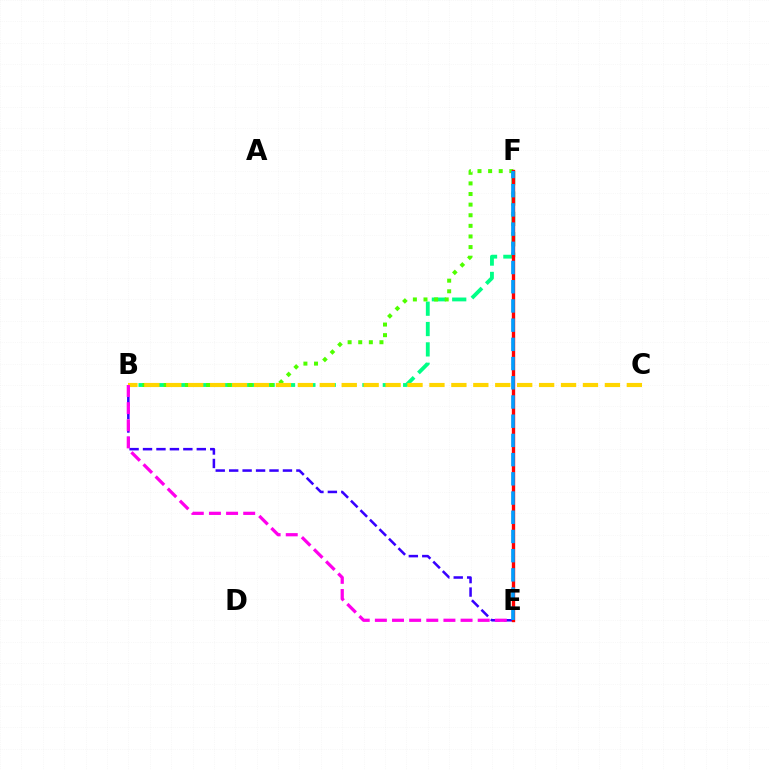{('B', 'F'): [{'color': '#00ff86', 'line_style': 'dashed', 'thickness': 2.76}, {'color': '#4fff00', 'line_style': 'dotted', 'thickness': 2.88}], ('B', 'E'): [{'color': '#3700ff', 'line_style': 'dashed', 'thickness': 1.83}, {'color': '#ff00ed', 'line_style': 'dashed', 'thickness': 2.33}], ('B', 'C'): [{'color': '#ffd500', 'line_style': 'dashed', 'thickness': 2.98}], ('E', 'F'): [{'color': '#ff0000', 'line_style': 'solid', 'thickness': 2.41}, {'color': '#009eff', 'line_style': 'dashed', 'thickness': 2.61}]}